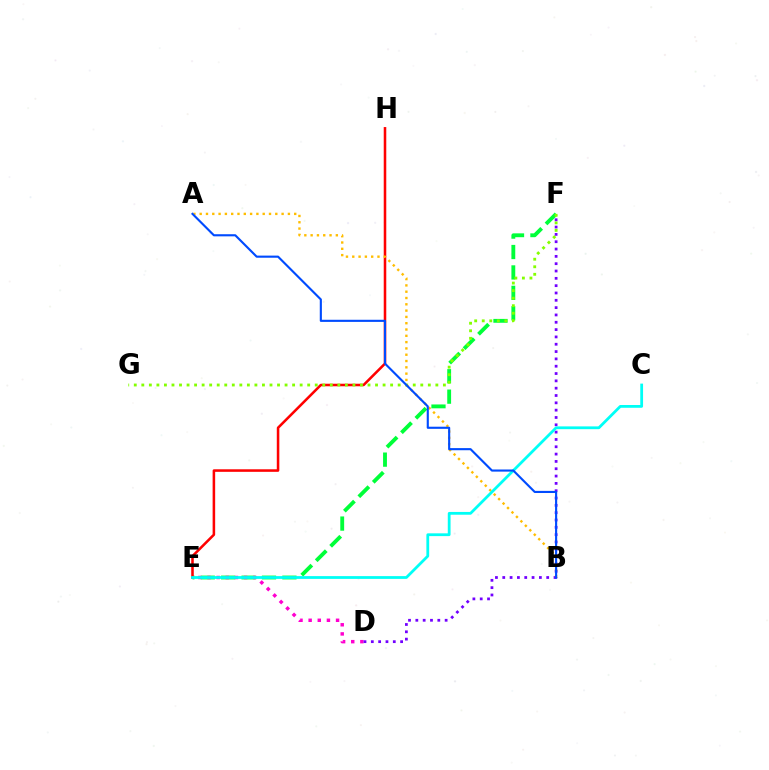{('E', 'F'): [{'color': '#00ff39', 'line_style': 'dashed', 'thickness': 2.77}], ('E', 'H'): [{'color': '#ff0000', 'line_style': 'solid', 'thickness': 1.83}], ('D', 'E'): [{'color': '#ff00cf', 'line_style': 'dotted', 'thickness': 2.48}], ('F', 'G'): [{'color': '#84ff00', 'line_style': 'dotted', 'thickness': 2.05}], ('D', 'F'): [{'color': '#7200ff', 'line_style': 'dotted', 'thickness': 1.99}], ('A', 'B'): [{'color': '#ffbd00', 'line_style': 'dotted', 'thickness': 1.71}, {'color': '#004bff', 'line_style': 'solid', 'thickness': 1.53}], ('C', 'E'): [{'color': '#00fff6', 'line_style': 'solid', 'thickness': 2.0}]}